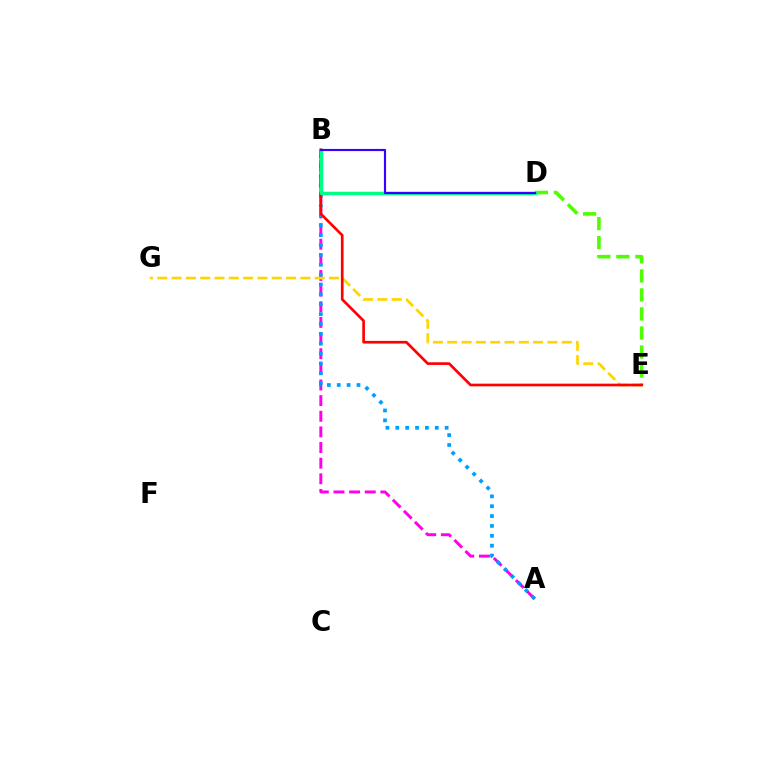{('A', 'B'): [{'color': '#ff00ed', 'line_style': 'dashed', 'thickness': 2.12}, {'color': '#009eff', 'line_style': 'dotted', 'thickness': 2.68}], ('E', 'G'): [{'color': '#ffd500', 'line_style': 'dashed', 'thickness': 1.94}], ('D', 'E'): [{'color': '#4fff00', 'line_style': 'dashed', 'thickness': 2.58}], ('B', 'E'): [{'color': '#ff0000', 'line_style': 'solid', 'thickness': 1.93}], ('B', 'D'): [{'color': '#00ff86', 'line_style': 'solid', 'thickness': 2.52}, {'color': '#3700ff', 'line_style': 'solid', 'thickness': 1.56}]}